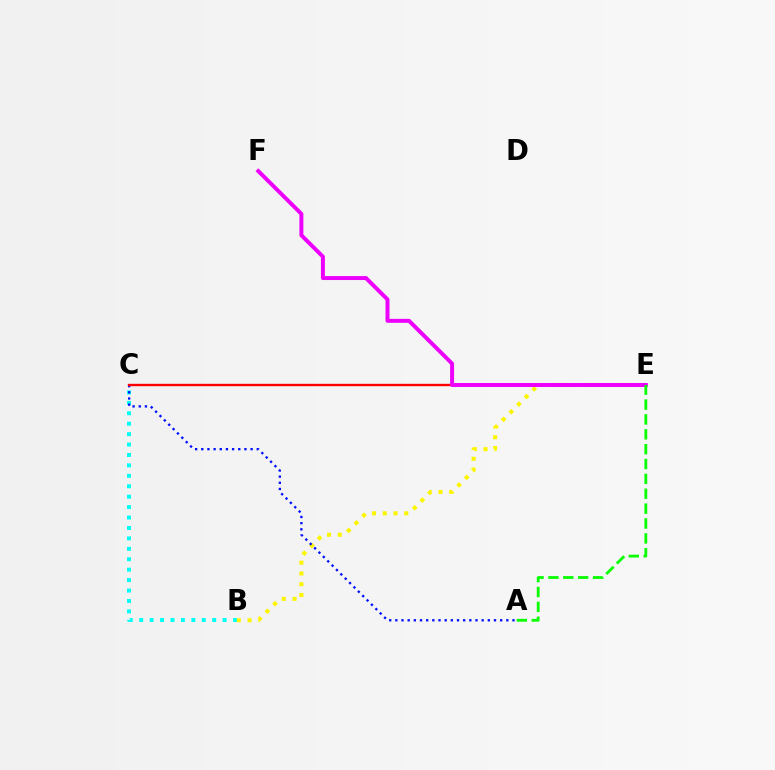{('B', 'C'): [{'color': '#00fff6', 'line_style': 'dotted', 'thickness': 2.83}], ('B', 'E'): [{'color': '#fcf500', 'line_style': 'dotted', 'thickness': 2.92}], ('A', 'C'): [{'color': '#0010ff', 'line_style': 'dotted', 'thickness': 1.68}], ('C', 'E'): [{'color': '#ff0000', 'line_style': 'solid', 'thickness': 1.71}], ('E', 'F'): [{'color': '#ee00ff', 'line_style': 'solid', 'thickness': 2.85}], ('A', 'E'): [{'color': '#08ff00', 'line_style': 'dashed', 'thickness': 2.02}]}